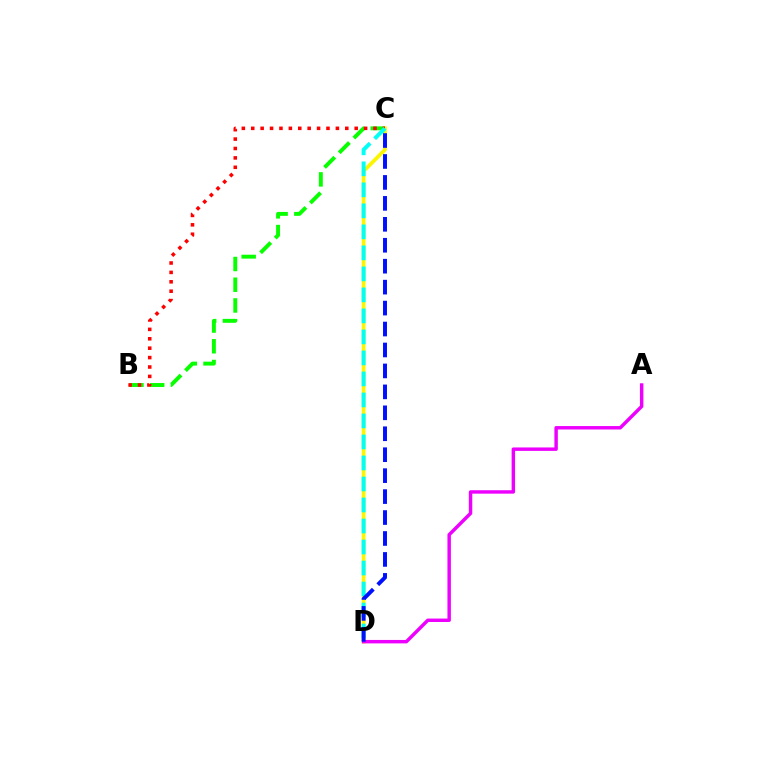{('B', 'C'): [{'color': '#08ff00', 'line_style': 'dashed', 'thickness': 2.82}, {'color': '#ff0000', 'line_style': 'dotted', 'thickness': 2.56}], ('C', 'D'): [{'color': '#fcf500', 'line_style': 'solid', 'thickness': 2.69}, {'color': '#00fff6', 'line_style': 'dashed', 'thickness': 2.85}, {'color': '#0010ff', 'line_style': 'dashed', 'thickness': 2.85}], ('A', 'D'): [{'color': '#ee00ff', 'line_style': 'solid', 'thickness': 2.47}]}